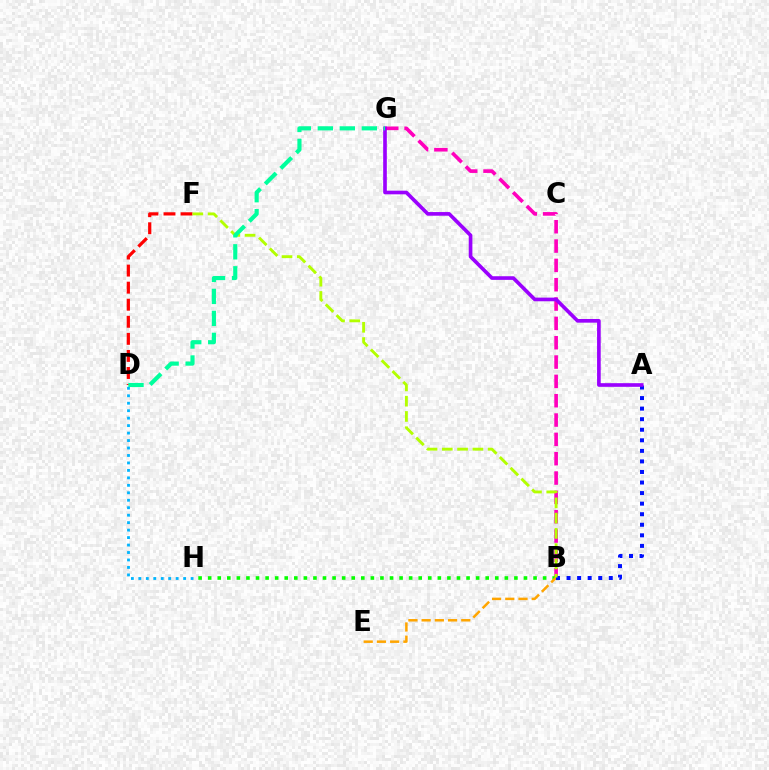{('D', 'F'): [{'color': '#ff0000', 'line_style': 'dashed', 'thickness': 2.32}], ('D', 'H'): [{'color': '#00b5ff', 'line_style': 'dotted', 'thickness': 2.03}], ('B', 'G'): [{'color': '#ff00bd', 'line_style': 'dashed', 'thickness': 2.63}], ('B', 'H'): [{'color': '#08ff00', 'line_style': 'dotted', 'thickness': 2.6}], ('B', 'E'): [{'color': '#ffa500', 'line_style': 'dashed', 'thickness': 1.8}], ('A', 'B'): [{'color': '#0010ff', 'line_style': 'dotted', 'thickness': 2.87}], ('B', 'F'): [{'color': '#b3ff00', 'line_style': 'dashed', 'thickness': 2.07}], ('A', 'G'): [{'color': '#9b00ff', 'line_style': 'solid', 'thickness': 2.63}], ('D', 'G'): [{'color': '#00ff9d', 'line_style': 'dashed', 'thickness': 2.99}]}